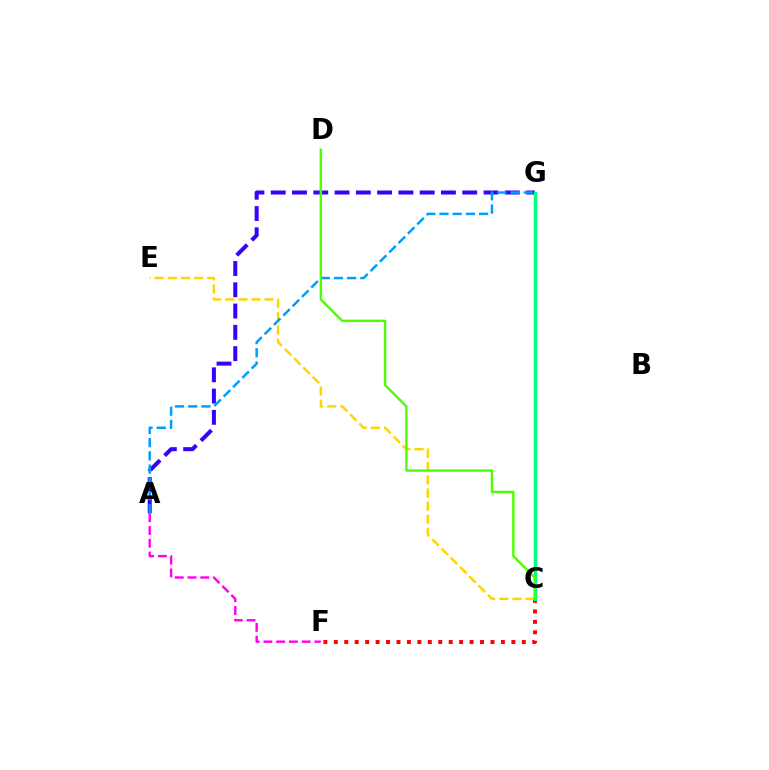{('C', 'F'): [{'color': '#ff0000', 'line_style': 'dotted', 'thickness': 2.84}], ('C', 'E'): [{'color': '#ffd500', 'line_style': 'dashed', 'thickness': 1.78}], ('A', 'G'): [{'color': '#3700ff', 'line_style': 'dashed', 'thickness': 2.89}, {'color': '#009eff', 'line_style': 'dashed', 'thickness': 1.79}], ('C', 'G'): [{'color': '#00ff86', 'line_style': 'solid', 'thickness': 2.5}], ('A', 'F'): [{'color': '#ff00ed', 'line_style': 'dashed', 'thickness': 1.73}], ('C', 'D'): [{'color': '#4fff00', 'line_style': 'solid', 'thickness': 1.74}]}